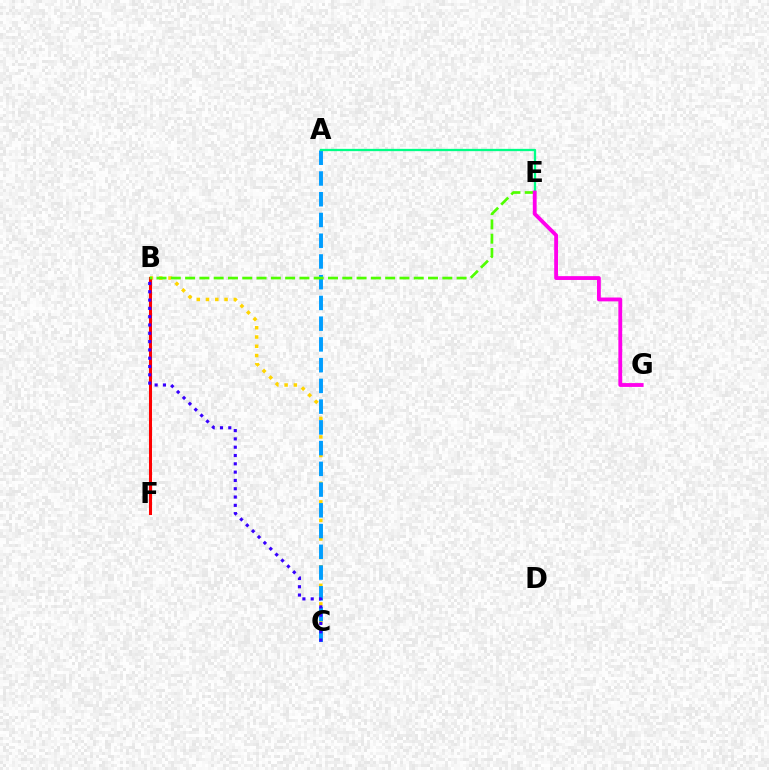{('B', 'C'): [{'color': '#ffd500', 'line_style': 'dotted', 'thickness': 2.52}, {'color': '#3700ff', 'line_style': 'dotted', 'thickness': 2.26}], ('B', 'F'): [{'color': '#ff0000', 'line_style': 'solid', 'thickness': 2.19}], ('A', 'C'): [{'color': '#009eff', 'line_style': 'dashed', 'thickness': 2.82}], ('B', 'E'): [{'color': '#4fff00', 'line_style': 'dashed', 'thickness': 1.94}], ('A', 'E'): [{'color': '#00ff86', 'line_style': 'solid', 'thickness': 1.66}], ('E', 'G'): [{'color': '#ff00ed', 'line_style': 'solid', 'thickness': 2.76}]}